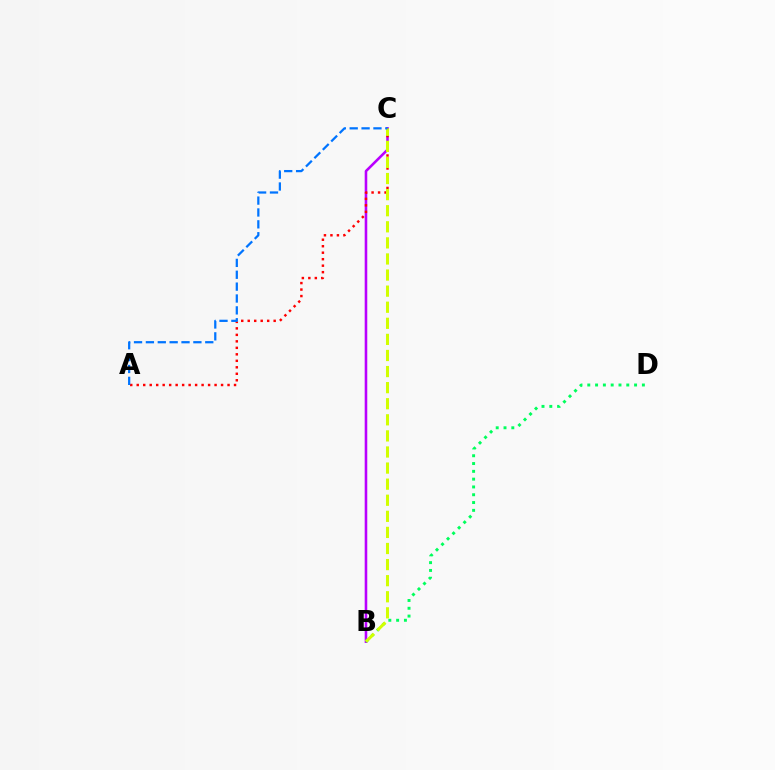{('B', 'C'): [{'color': '#b900ff', 'line_style': 'solid', 'thickness': 1.86}, {'color': '#d1ff00', 'line_style': 'dashed', 'thickness': 2.19}], ('B', 'D'): [{'color': '#00ff5c', 'line_style': 'dotted', 'thickness': 2.12}], ('A', 'C'): [{'color': '#ff0000', 'line_style': 'dotted', 'thickness': 1.76}, {'color': '#0074ff', 'line_style': 'dashed', 'thickness': 1.61}]}